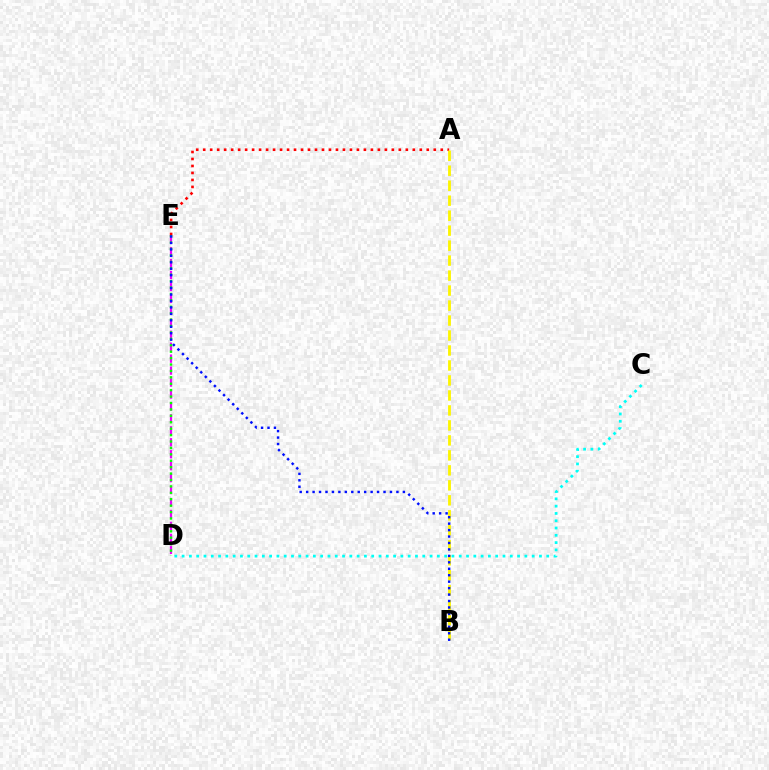{('D', 'E'): [{'color': '#ee00ff', 'line_style': 'dashed', 'thickness': 1.62}, {'color': '#08ff00', 'line_style': 'dotted', 'thickness': 1.74}], ('A', 'E'): [{'color': '#ff0000', 'line_style': 'dotted', 'thickness': 1.9}], ('A', 'B'): [{'color': '#fcf500', 'line_style': 'dashed', 'thickness': 2.04}], ('C', 'D'): [{'color': '#00fff6', 'line_style': 'dotted', 'thickness': 1.98}], ('B', 'E'): [{'color': '#0010ff', 'line_style': 'dotted', 'thickness': 1.75}]}